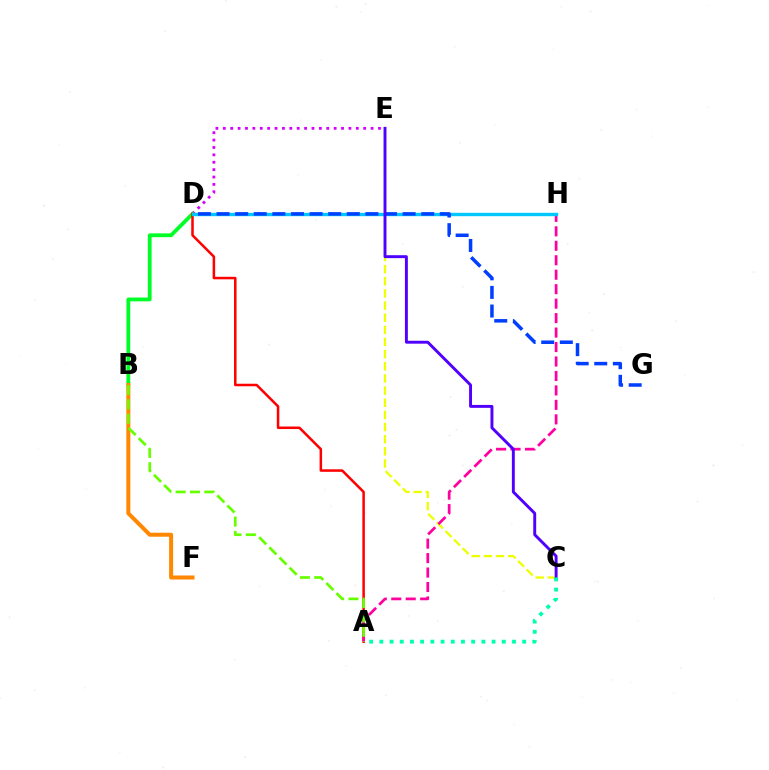{('D', 'E'): [{'color': '#d600ff', 'line_style': 'dotted', 'thickness': 2.01}], ('B', 'D'): [{'color': '#00ff27', 'line_style': 'solid', 'thickness': 2.74}], ('C', 'E'): [{'color': '#eeff00', 'line_style': 'dashed', 'thickness': 1.65}, {'color': '#4f00ff', 'line_style': 'solid', 'thickness': 2.1}], ('B', 'F'): [{'color': '#ff8800', 'line_style': 'solid', 'thickness': 2.88}], ('A', 'D'): [{'color': '#ff0000', 'line_style': 'solid', 'thickness': 1.82}], ('A', 'H'): [{'color': '#ff00a0', 'line_style': 'dashed', 'thickness': 1.96}], ('D', 'H'): [{'color': '#00c7ff', 'line_style': 'solid', 'thickness': 2.43}], ('A', 'B'): [{'color': '#66ff00', 'line_style': 'dashed', 'thickness': 1.95}], ('D', 'G'): [{'color': '#003fff', 'line_style': 'dashed', 'thickness': 2.53}], ('A', 'C'): [{'color': '#00ffaf', 'line_style': 'dotted', 'thickness': 2.77}]}